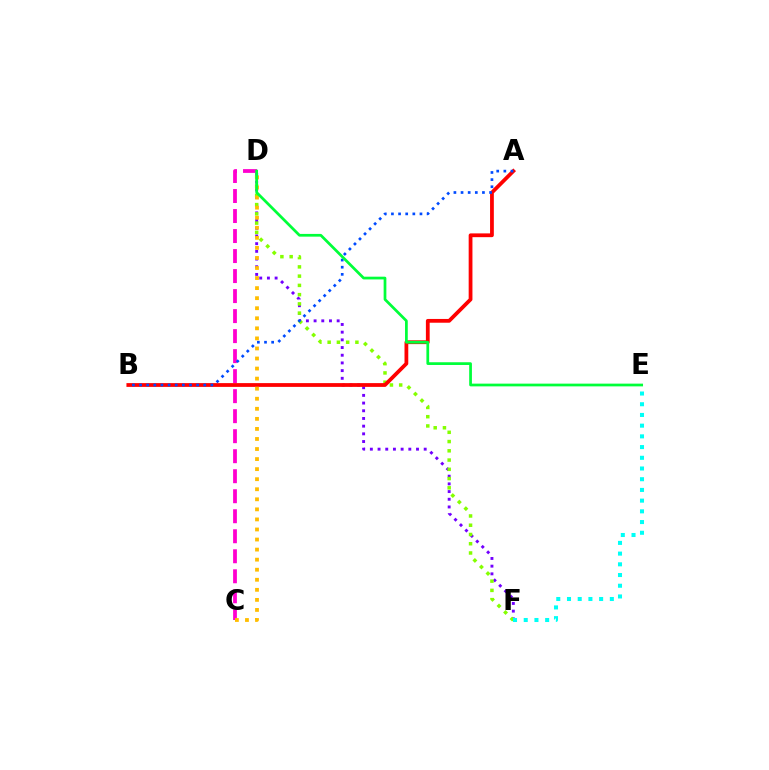{('D', 'F'): [{'color': '#7200ff', 'line_style': 'dotted', 'thickness': 2.09}, {'color': '#84ff00', 'line_style': 'dotted', 'thickness': 2.51}], ('C', 'D'): [{'color': '#ff00cf', 'line_style': 'dashed', 'thickness': 2.72}, {'color': '#ffbd00', 'line_style': 'dotted', 'thickness': 2.73}], ('A', 'B'): [{'color': '#ff0000', 'line_style': 'solid', 'thickness': 2.72}, {'color': '#004bff', 'line_style': 'dotted', 'thickness': 1.94}], ('E', 'F'): [{'color': '#00fff6', 'line_style': 'dotted', 'thickness': 2.91}], ('D', 'E'): [{'color': '#00ff39', 'line_style': 'solid', 'thickness': 1.97}]}